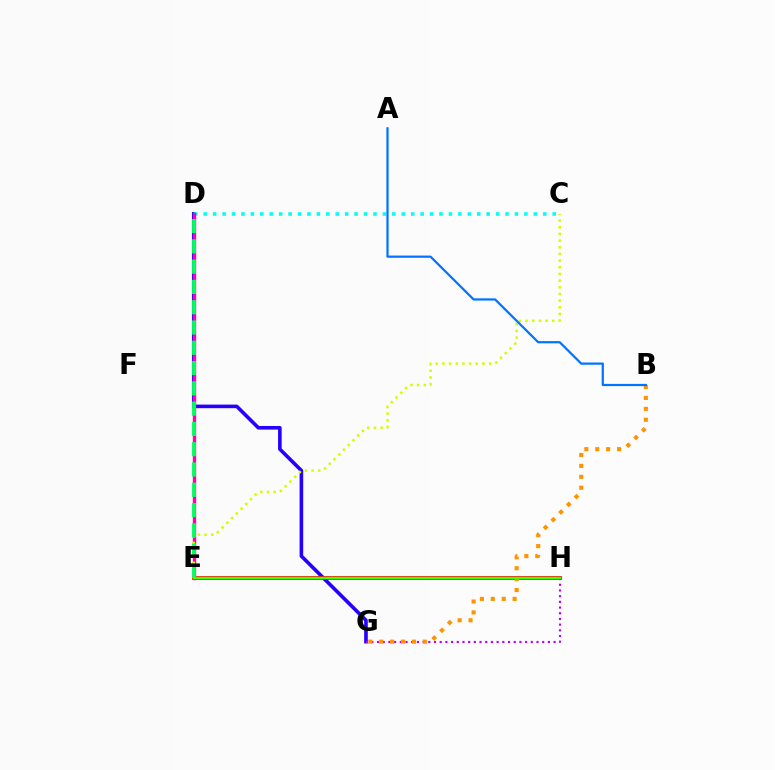{('D', 'G'): [{'color': '#2500ff', 'line_style': 'solid', 'thickness': 2.6}], ('E', 'H'): [{'color': '#ff0000', 'line_style': 'solid', 'thickness': 2.7}, {'color': '#3dff00', 'line_style': 'solid', 'thickness': 1.75}], ('C', 'D'): [{'color': '#00fff6', 'line_style': 'dotted', 'thickness': 2.56}], ('D', 'E'): [{'color': '#ff00ac', 'line_style': 'solid', 'thickness': 2.43}, {'color': '#00ff5c', 'line_style': 'dashed', 'thickness': 2.76}], ('C', 'E'): [{'color': '#d1ff00', 'line_style': 'dotted', 'thickness': 1.81}], ('G', 'H'): [{'color': '#b900ff', 'line_style': 'dotted', 'thickness': 1.55}], ('B', 'G'): [{'color': '#ff9400', 'line_style': 'dotted', 'thickness': 2.96}], ('A', 'B'): [{'color': '#0074ff', 'line_style': 'solid', 'thickness': 1.6}]}